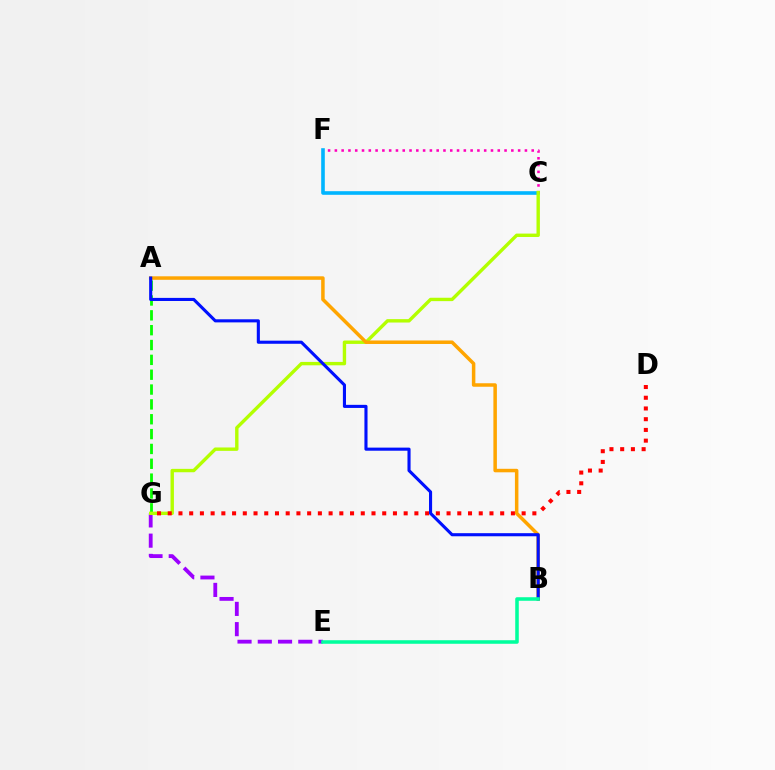{('E', 'G'): [{'color': '#9b00ff', 'line_style': 'dashed', 'thickness': 2.75}], ('A', 'G'): [{'color': '#08ff00', 'line_style': 'dashed', 'thickness': 2.02}], ('C', 'F'): [{'color': '#00b5ff', 'line_style': 'solid', 'thickness': 2.6}, {'color': '#ff00bd', 'line_style': 'dotted', 'thickness': 1.84}], ('C', 'G'): [{'color': '#b3ff00', 'line_style': 'solid', 'thickness': 2.44}], ('A', 'B'): [{'color': '#ffa500', 'line_style': 'solid', 'thickness': 2.52}, {'color': '#0010ff', 'line_style': 'solid', 'thickness': 2.23}], ('D', 'G'): [{'color': '#ff0000', 'line_style': 'dotted', 'thickness': 2.91}], ('B', 'E'): [{'color': '#00ff9d', 'line_style': 'solid', 'thickness': 2.56}]}